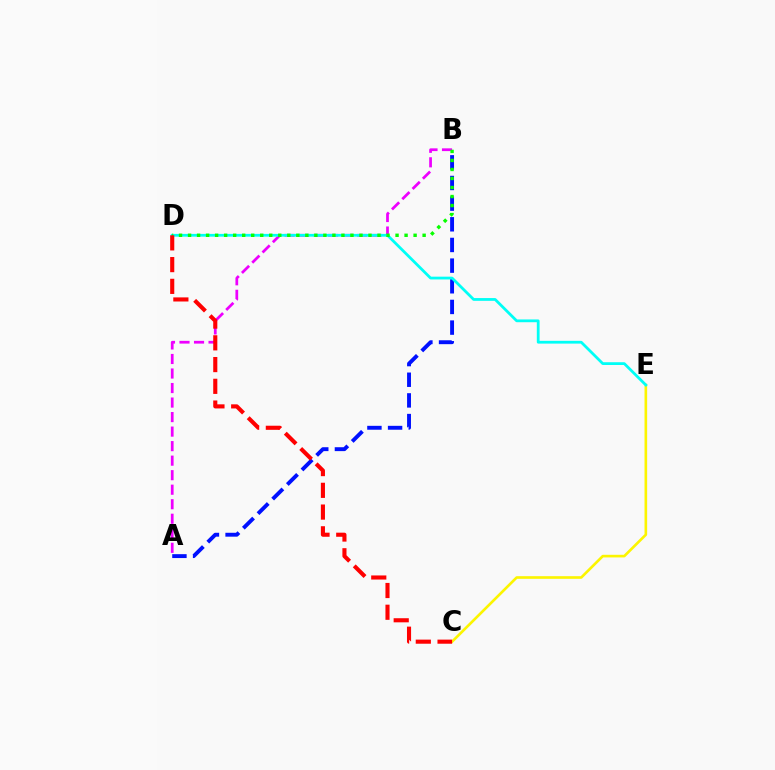{('C', 'E'): [{'color': '#fcf500', 'line_style': 'solid', 'thickness': 1.9}], ('A', 'B'): [{'color': '#ee00ff', 'line_style': 'dashed', 'thickness': 1.97}, {'color': '#0010ff', 'line_style': 'dashed', 'thickness': 2.81}], ('D', 'E'): [{'color': '#00fff6', 'line_style': 'solid', 'thickness': 2.0}], ('B', 'D'): [{'color': '#08ff00', 'line_style': 'dotted', 'thickness': 2.45}], ('C', 'D'): [{'color': '#ff0000', 'line_style': 'dashed', 'thickness': 2.95}]}